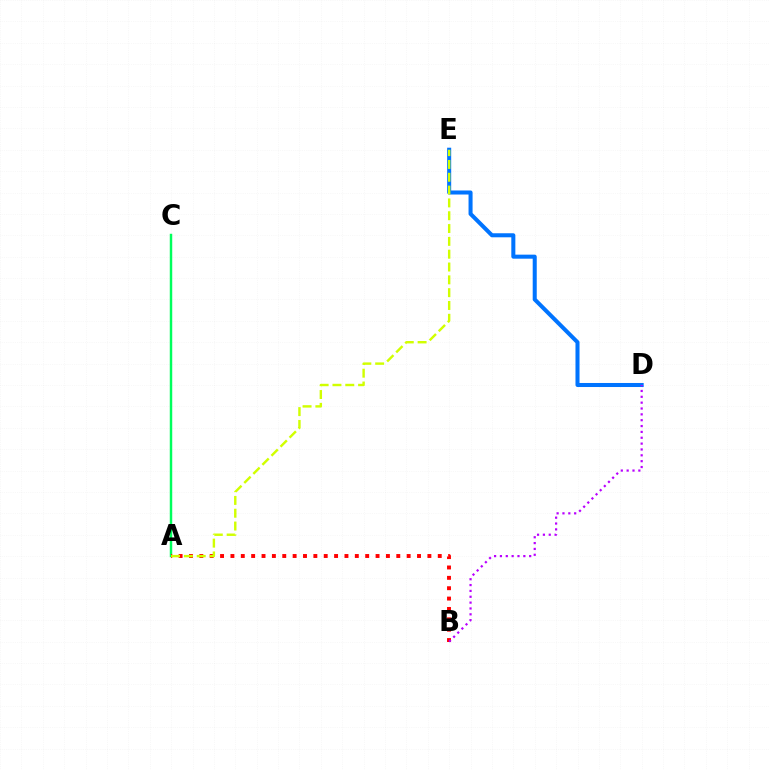{('D', 'E'): [{'color': '#0074ff', 'line_style': 'solid', 'thickness': 2.91}], ('A', 'C'): [{'color': '#00ff5c', 'line_style': 'solid', 'thickness': 1.77}], ('A', 'B'): [{'color': '#ff0000', 'line_style': 'dotted', 'thickness': 2.82}], ('B', 'D'): [{'color': '#b900ff', 'line_style': 'dotted', 'thickness': 1.59}], ('A', 'E'): [{'color': '#d1ff00', 'line_style': 'dashed', 'thickness': 1.74}]}